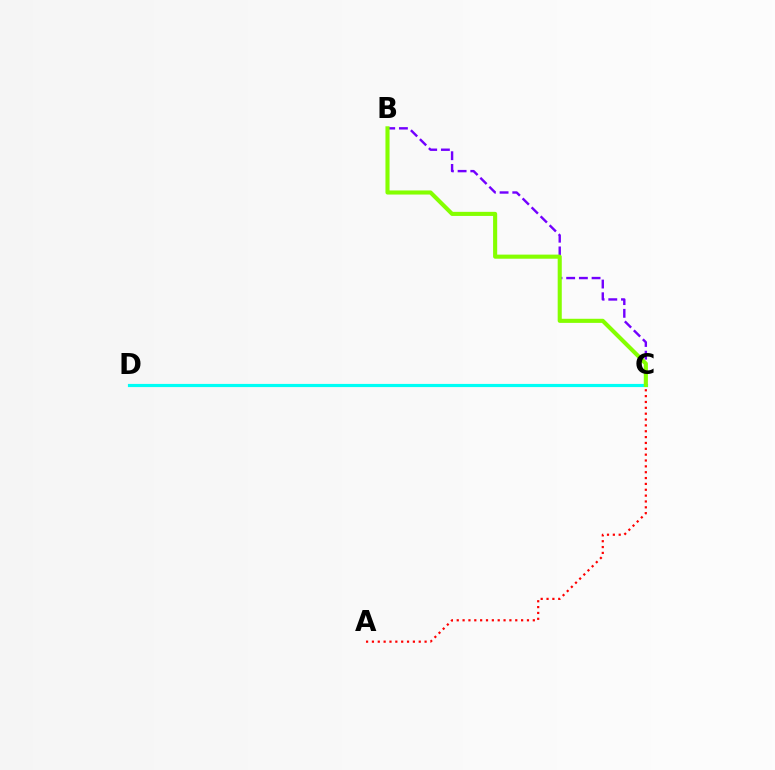{('B', 'C'): [{'color': '#7200ff', 'line_style': 'dashed', 'thickness': 1.73}, {'color': '#84ff00', 'line_style': 'solid', 'thickness': 2.95}], ('A', 'C'): [{'color': '#ff0000', 'line_style': 'dotted', 'thickness': 1.59}], ('C', 'D'): [{'color': '#00fff6', 'line_style': 'solid', 'thickness': 2.28}]}